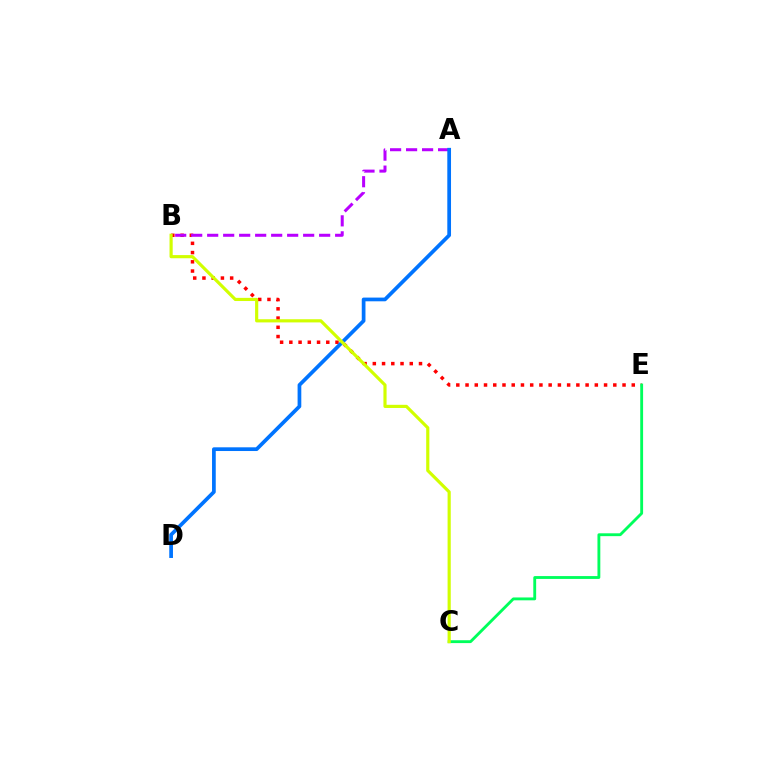{('B', 'E'): [{'color': '#ff0000', 'line_style': 'dotted', 'thickness': 2.51}], ('A', 'B'): [{'color': '#b900ff', 'line_style': 'dashed', 'thickness': 2.17}], ('C', 'E'): [{'color': '#00ff5c', 'line_style': 'solid', 'thickness': 2.05}], ('A', 'D'): [{'color': '#0074ff', 'line_style': 'solid', 'thickness': 2.68}], ('B', 'C'): [{'color': '#d1ff00', 'line_style': 'solid', 'thickness': 2.28}]}